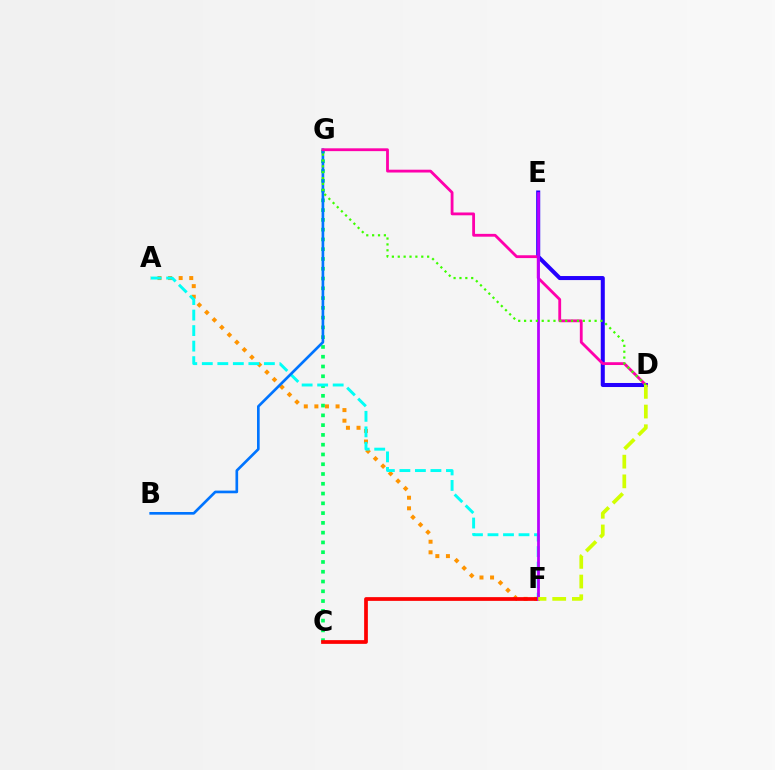{('C', 'G'): [{'color': '#00ff5c', 'line_style': 'dotted', 'thickness': 2.66}], ('A', 'F'): [{'color': '#ff9400', 'line_style': 'dotted', 'thickness': 2.88}, {'color': '#00fff6', 'line_style': 'dashed', 'thickness': 2.11}], ('B', 'G'): [{'color': '#0074ff', 'line_style': 'solid', 'thickness': 1.92}], ('D', 'E'): [{'color': '#2500ff', 'line_style': 'solid', 'thickness': 2.91}], ('D', 'G'): [{'color': '#ff00ac', 'line_style': 'solid', 'thickness': 2.03}, {'color': '#3dff00', 'line_style': 'dotted', 'thickness': 1.6}], ('C', 'F'): [{'color': '#ff0000', 'line_style': 'solid', 'thickness': 2.69}], ('E', 'F'): [{'color': '#b900ff', 'line_style': 'solid', 'thickness': 1.99}], ('D', 'F'): [{'color': '#d1ff00', 'line_style': 'dashed', 'thickness': 2.67}]}